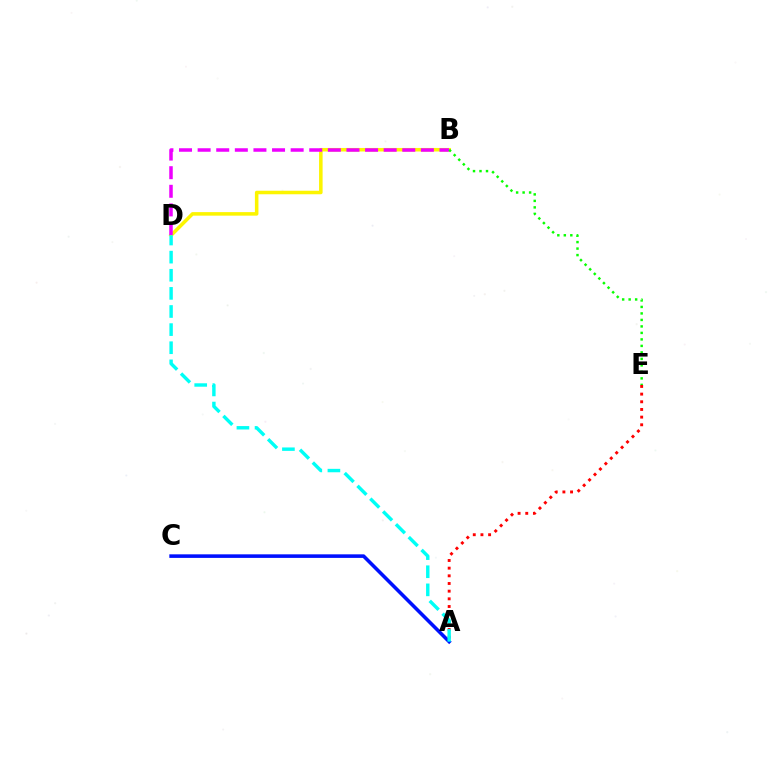{('B', 'D'): [{'color': '#fcf500', 'line_style': 'solid', 'thickness': 2.54}, {'color': '#ee00ff', 'line_style': 'dashed', 'thickness': 2.53}], ('A', 'E'): [{'color': '#ff0000', 'line_style': 'dotted', 'thickness': 2.08}], ('A', 'C'): [{'color': '#0010ff', 'line_style': 'solid', 'thickness': 2.57}], ('B', 'E'): [{'color': '#08ff00', 'line_style': 'dotted', 'thickness': 1.76}], ('A', 'D'): [{'color': '#00fff6', 'line_style': 'dashed', 'thickness': 2.46}]}